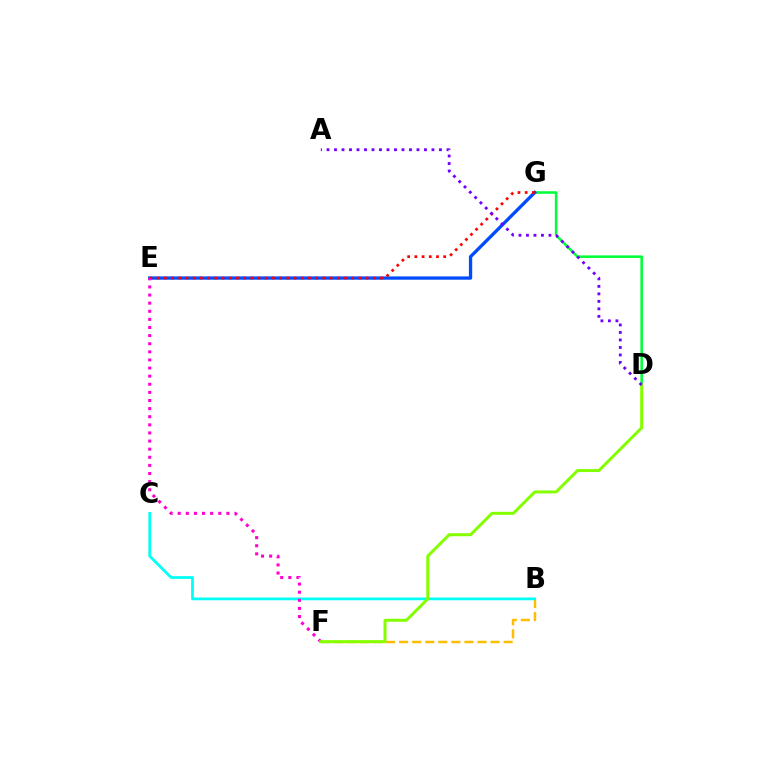{('B', 'F'): [{'color': '#ffbd00', 'line_style': 'dashed', 'thickness': 1.77}], ('D', 'G'): [{'color': '#00ff39', 'line_style': 'solid', 'thickness': 1.85}], ('E', 'G'): [{'color': '#004bff', 'line_style': 'solid', 'thickness': 2.37}, {'color': '#ff0000', 'line_style': 'dotted', 'thickness': 1.96}], ('B', 'C'): [{'color': '#00fff6', 'line_style': 'solid', 'thickness': 1.97}], ('E', 'F'): [{'color': '#ff00cf', 'line_style': 'dotted', 'thickness': 2.2}], ('D', 'F'): [{'color': '#84ff00', 'line_style': 'solid', 'thickness': 2.16}], ('A', 'D'): [{'color': '#7200ff', 'line_style': 'dotted', 'thickness': 2.04}]}